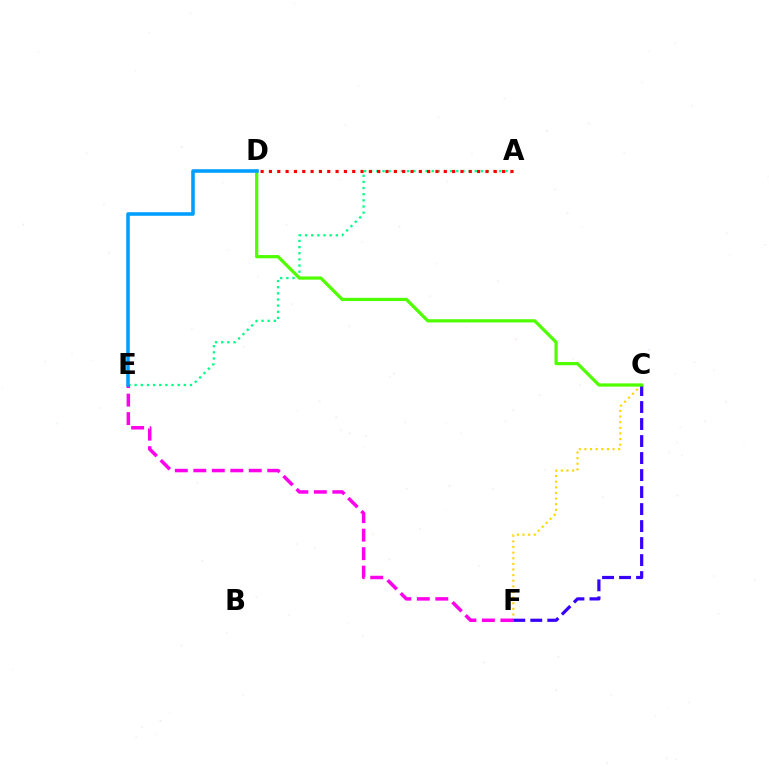{('C', 'F'): [{'color': '#ffd500', 'line_style': 'dotted', 'thickness': 1.53}, {'color': '#3700ff', 'line_style': 'dashed', 'thickness': 2.31}], ('A', 'E'): [{'color': '#00ff86', 'line_style': 'dotted', 'thickness': 1.67}], ('E', 'F'): [{'color': '#ff00ed', 'line_style': 'dashed', 'thickness': 2.51}], ('A', 'D'): [{'color': '#ff0000', 'line_style': 'dotted', 'thickness': 2.26}], ('C', 'D'): [{'color': '#4fff00', 'line_style': 'solid', 'thickness': 2.32}], ('D', 'E'): [{'color': '#009eff', 'line_style': 'solid', 'thickness': 2.57}]}